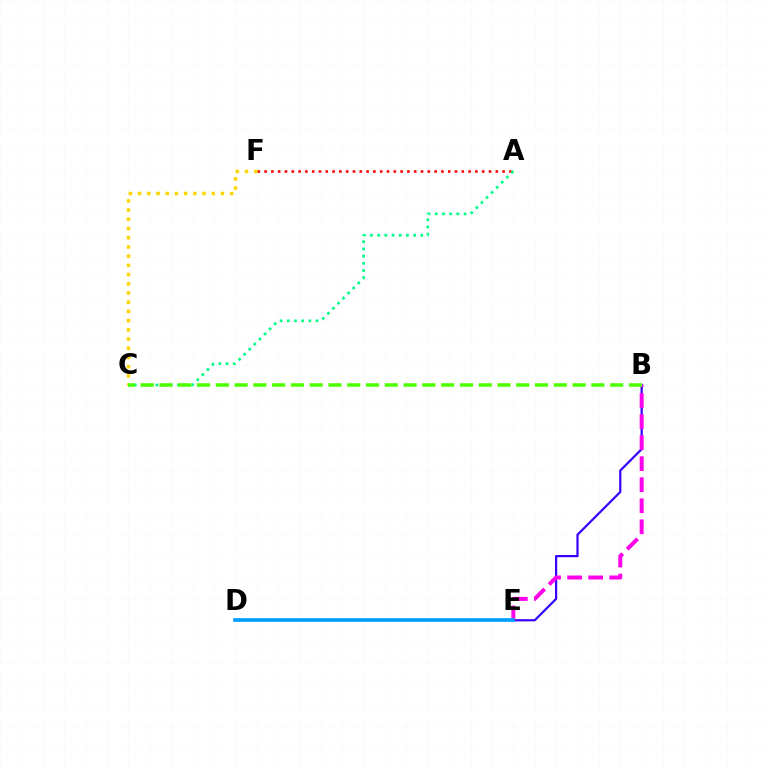{('A', 'F'): [{'color': '#ff0000', 'line_style': 'dotted', 'thickness': 1.85}], ('B', 'E'): [{'color': '#3700ff', 'line_style': 'solid', 'thickness': 1.6}, {'color': '#ff00ed', 'line_style': 'dashed', 'thickness': 2.86}], ('A', 'C'): [{'color': '#00ff86', 'line_style': 'dotted', 'thickness': 1.95}], ('C', 'F'): [{'color': '#ffd500', 'line_style': 'dotted', 'thickness': 2.5}], ('D', 'E'): [{'color': '#009eff', 'line_style': 'solid', 'thickness': 2.63}], ('B', 'C'): [{'color': '#4fff00', 'line_style': 'dashed', 'thickness': 2.55}]}